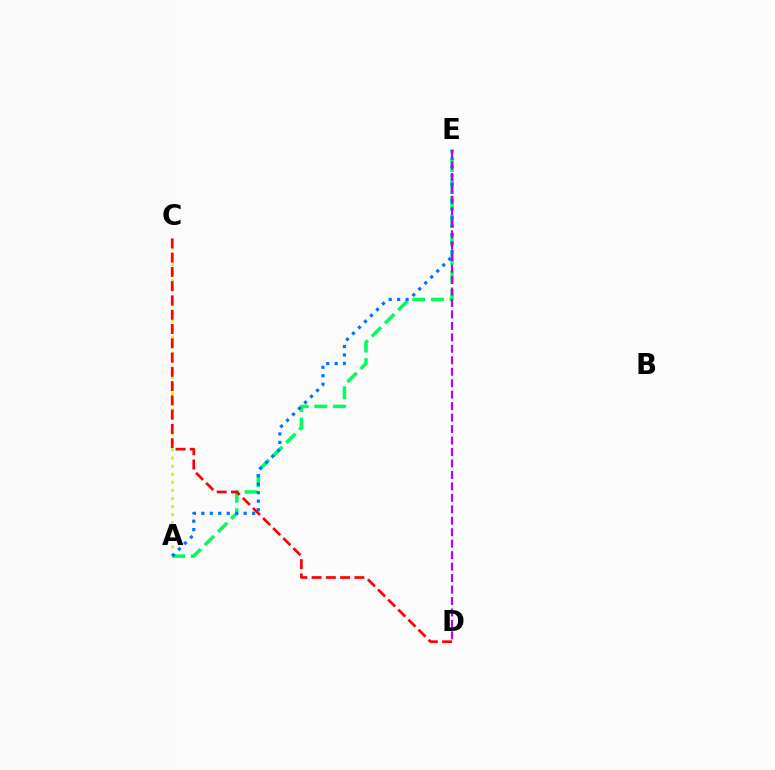{('A', 'E'): [{'color': '#00ff5c', 'line_style': 'dashed', 'thickness': 2.52}, {'color': '#0074ff', 'line_style': 'dotted', 'thickness': 2.3}], ('A', 'C'): [{'color': '#d1ff00', 'line_style': 'dotted', 'thickness': 2.19}], ('C', 'D'): [{'color': '#ff0000', 'line_style': 'dashed', 'thickness': 1.94}], ('D', 'E'): [{'color': '#b900ff', 'line_style': 'dashed', 'thickness': 1.56}]}